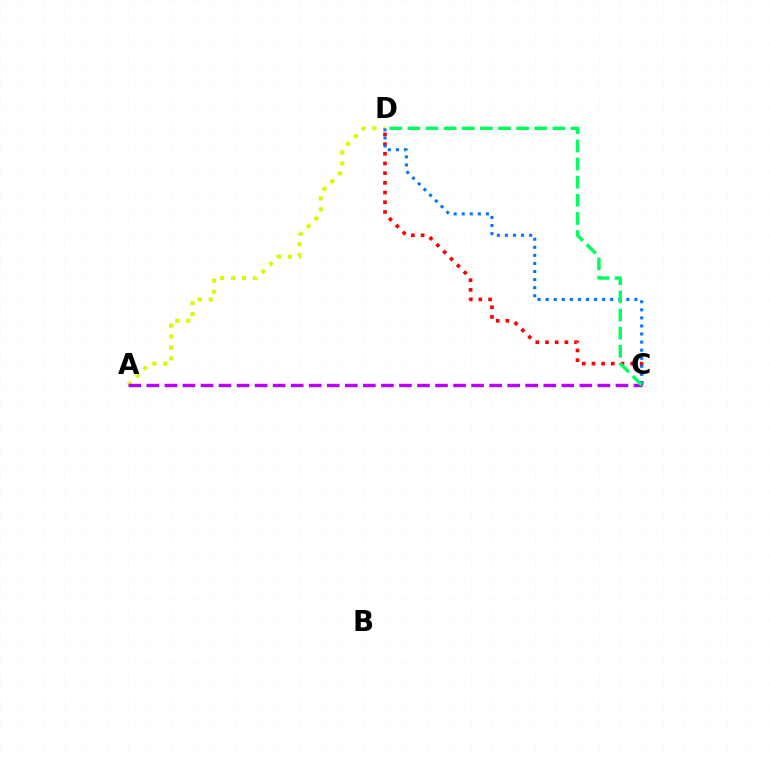{('A', 'D'): [{'color': '#d1ff00', 'line_style': 'dotted', 'thickness': 2.98}], ('C', 'D'): [{'color': '#ff0000', 'line_style': 'dotted', 'thickness': 2.63}, {'color': '#0074ff', 'line_style': 'dotted', 'thickness': 2.19}, {'color': '#00ff5c', 'line_style': 'dashed', 'thickness': 2.46}], ('A', 'C'): [{'color': '#b900ff', 'line_style': 'dashed', 'thickness': 2.45}]}